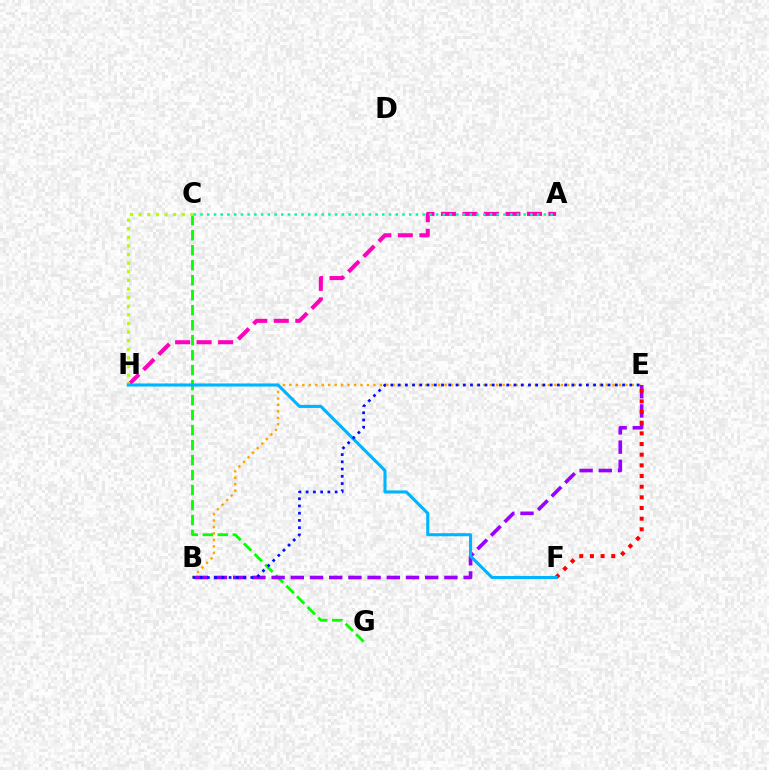{('A', 'H'): [{'color': '#ff00bd', 'line_style': 'dashed', 'thickness': 2.92}], ('C', 'G'): [{'color': '#08ff00', 'line_style': 'dashed', 'thickness': 2.04}], ('C', 'H'): [{'color': '#b3ff00', 'line_style': 'dotted', 'thickness': 2.34}], ('A', 'C'): [{'color': '#00ff9d', 'line_style': 'dotted', 'thickness': 1.83}], ('B', 'E'): [{'color': '#ffa500', 'line_style': 'dotted', 'thickness': 1.76}, {'color': '#9b00ff', 'line_style': 'dashed', 'thickness': 2.61}, {'color': '#0010ff', 'line_style': 'dotted', 'thickness': 1.97}], ('E', 'F'): [{'color': '#ff0000', 'line_style': 'dotted', 'thickness': 2.9}], ('F', 'H'): [{'color': '#00b5ff', 'line_style': 'solid', 'thickness': 2.22}]}